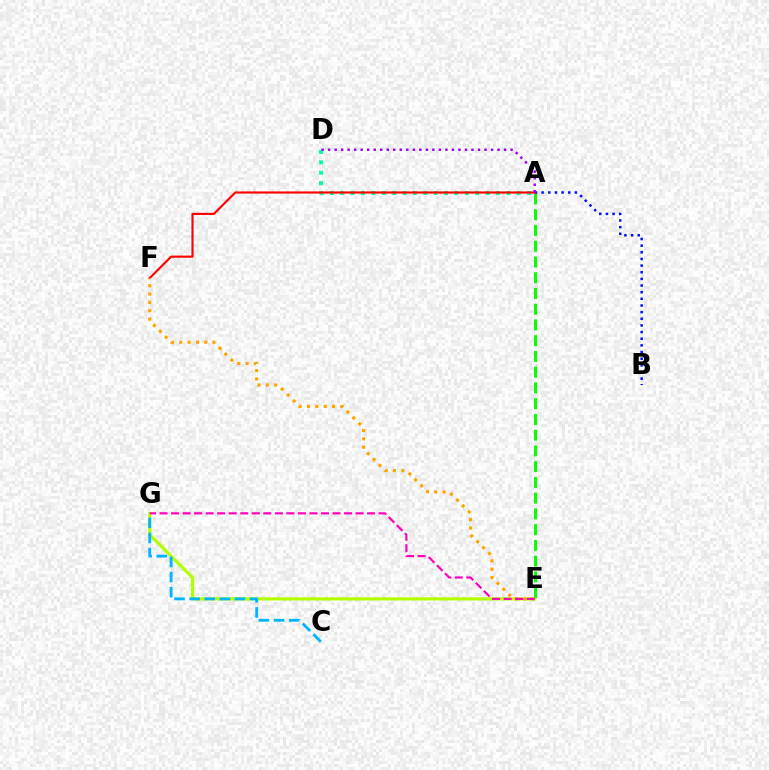{('A', 'D'): [{'color': '#00ff9d', 'line_style': 'dotted', 'thickness': 2.82}, {'color': '#9b00ff', 'line_style': 'dotted', 'thickness': 1.77}], ('E', 'G'): [{'color': '#b3ff00', 'line_style': 'solid', 'thickness': 2.29}, {'color': '#ff00bd', 'line_style': 'dashed', 'thickness': 1.57}], ('A', 'E'): [{'color': '#08ff00', 'line_style': 'dashed', 'thickness': 2.14}], ('A', 'B'): [{'color': '#0010ff', 'line_style': 'dotted', 'thickness': 1.81}], ('C', 'G'): [{'color': '#00b5ff', 'line_style': 'dashed', 'thickness': 2.05}], ('A', 'F'): [{'color': '#ff0000', 'line_style': 'solid', 'thickness': 1.55}], ('E', 'F'): [{'color': '#ffa500', 'line_style': 'dotted', 'thickness': 2.27}]}